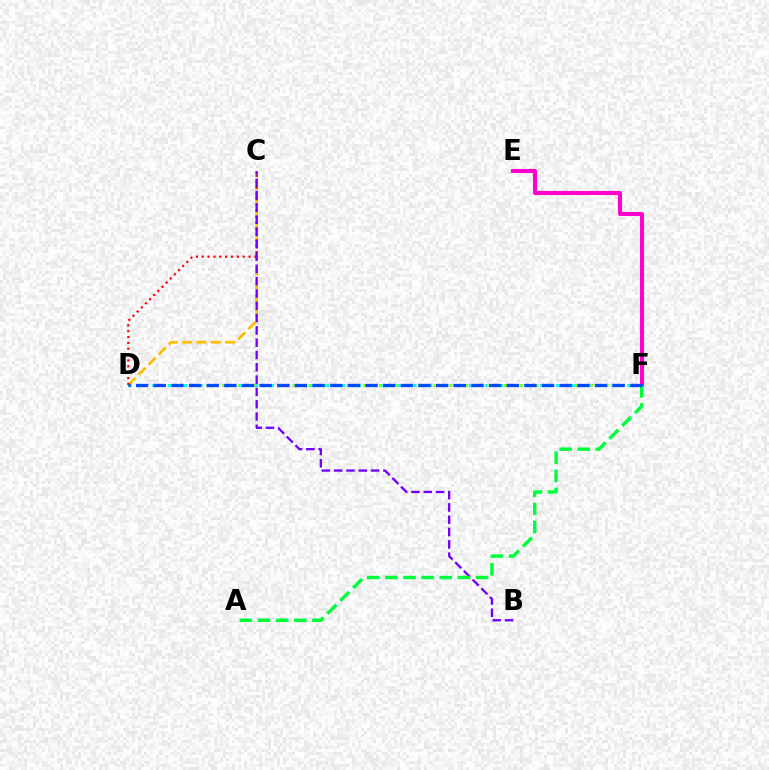{('C', 'D'): [{'color': '#ffbd00', 'line_style': 'dashed', 'thickness': 1.94}, {'color': '#ff0000', 'line_style': 'dotted', 'thickness': 1.59}], ('D', 'F'): [{'color': '#84ff00', 'line_style': 'dotted', 'thickness': 2.13}, {'color': '#00fff6', 'line_style': 'dotted', 'thickness': 2.15}, {'color': '#004bff', 'line_style': 'dashed', 'thickness': 2.4}], ('E', 'F'): [{'color': '#ff00cf', 'line_style': 'solid', 'thickness': 2.93}], ('B', 'C'): [{'color': '#7200ff', 'line_style': 'dashed', 'thickness': 1.67}], ('A', 'F'): [{'color': '#00ff39', 'line_style': 'dashed', 'thickness': 2.46}]}